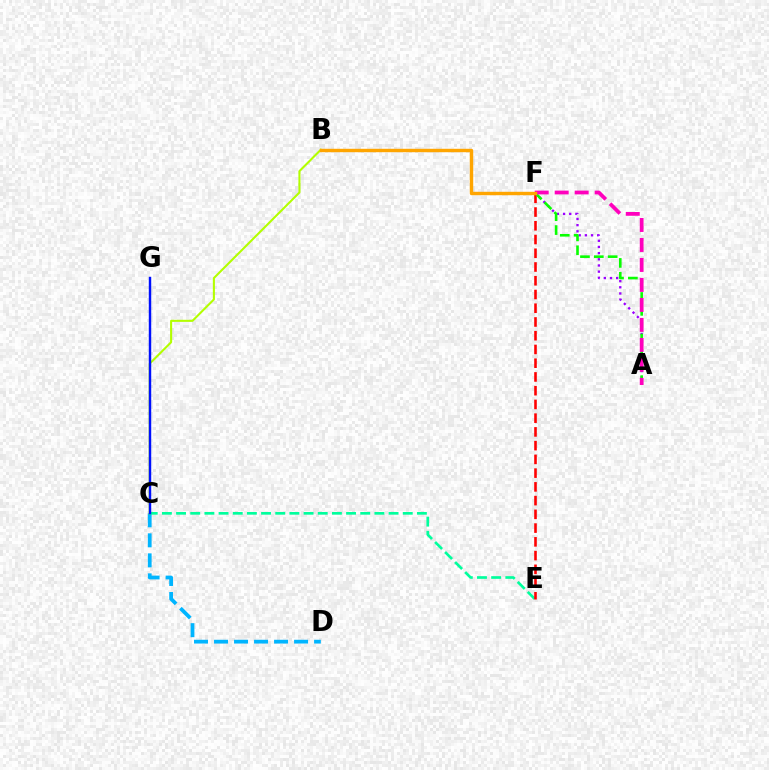{('C', 'D'): [{'color': '#00b5ff', 'line_style': 'dashed', 'thickness': 2.72}], ('A', 'F'): [{'color': '#9b00ff', 'line_style': 'dotted', 'thickness': 1.68}, {'color': '#08ff00', 'line_style': 'dashed', 'thickness': 1.88}, {'color': '#ff00bd', 'line_style': 'dashed', 'thickness': 2.72}], ('B', 'C'): [{'color': '#b3ff00', 'line_style': 'solid', 'thickness': 1.5}], ('C', 'E'): [{'color': '#00ff9d', 'line_style': 'dashed', 'thickness': 1.92}], ('C', 'G'): [{'color': '#0010ff', 'line_style': 'solid', 'thickness': 1.75}], ('E', 'F'): [{'color': '#ff0000', 'line_style': 'dashed', 'thickness': 1.87}], ('B', 'F'): [{'color': '#ffa500', 'line_style': 'solid', 'thickness': 2.46}]}